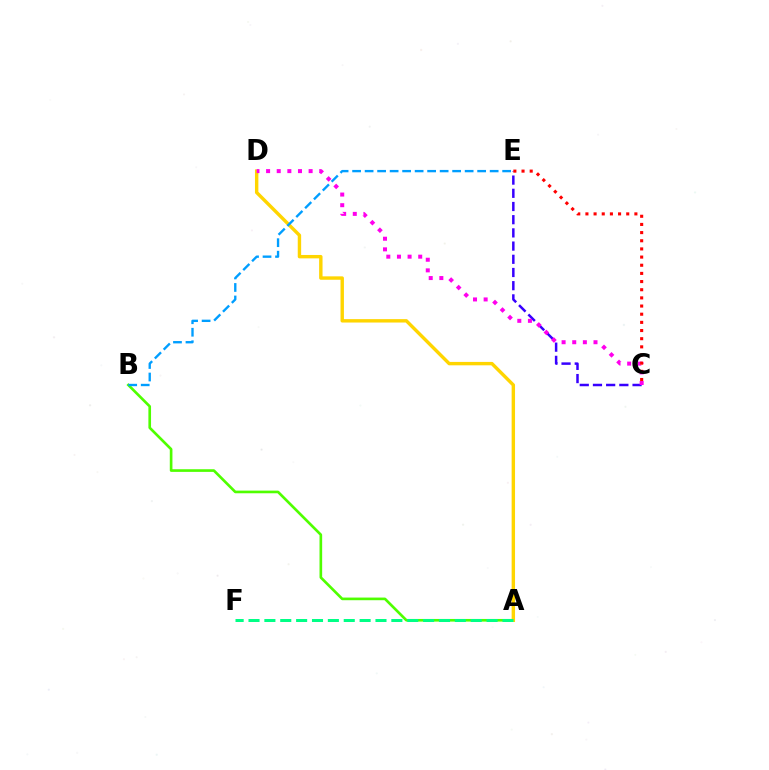{('A', 'B'): [{'color': '#4fff00', 'line_style': 'solid', 'thickness': 1.91}], ('A', 'D'): [{'color': '#ffd500', 'line_style': 'solid', 'thickness': 2.45}], ('C', 'E'): [{'color': '#3700ff', 'line_style': 'dashed', 'thickness': 1.79}, {'color': '#ff0000', 'line_style': 'dotted', 'thickness': 2.22}], ('B', 'E'): [{'color': '#009eff', 'line_style': 'dashed', 'thickness': 1.7}], ('A', 'F'): [{'color': '#00ff86', 'line_style': 'dashed', 'thickness': 2.16}], ('C', 'D'): [{'color': '#ff00ed', 'line_style': 'dotted', 'thickness': 2.89}]}